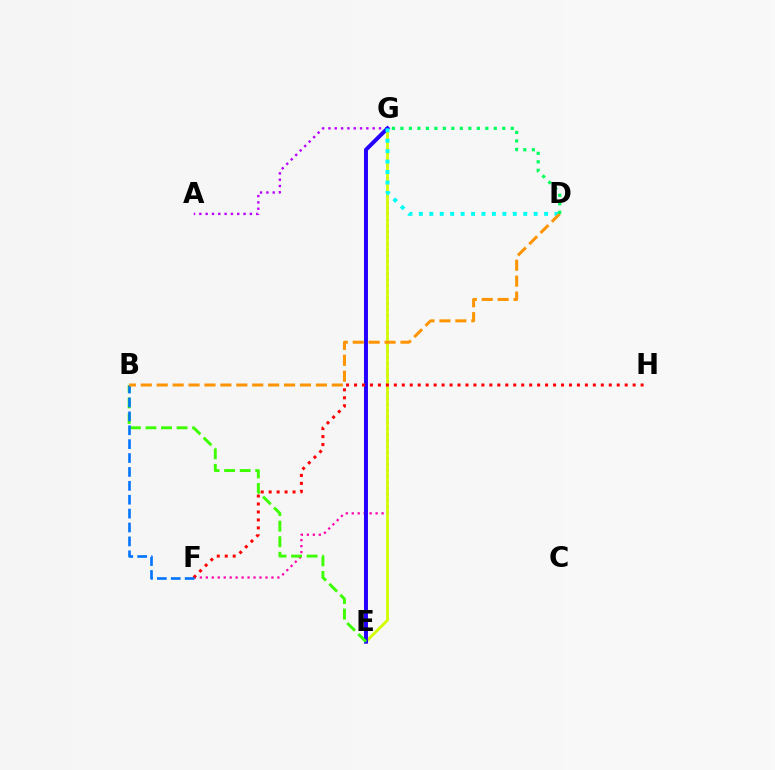{('F', 'G'): [{'color': '#ff00ac', 'line_style': 'dotted', 'thickness': 1.62}], ('A', 'G'): [{'color': '#b900ff', 'line_style': 'dotted', 'thickness': 1.72}], ('E', 'G'): [{'color': '#d1ff00', 'line_style': 'solid', 'thickness': 2.01}, {'color': '#2500ff', 'line_style': 'solid', 'thickness': 2.86}], ('B', 'E'): [{'color': '#3dff00', 'line_style': 'dashed', 'thickness': 2.11}], ('D', 'G'): [{'color': '#00fff6', 'line_style': 'dotted', 'thickness': 2.84}, {'color': '#00ff5c', 'line_style': 'dotted', 'thickness': 2.31}], ('F', 'H'): [{'color': '#ff0000', 'line_style': 'dotted', 'thickness': 2.16}], ('B', 'F'): [{'color': '#0074ff', 'line_style': 'dashed', 'thickness': 1.89}], ('B', 'D'): [{'color': '#ff9400', 'line_style': 'dashed', 'thickness': 2.16}]}